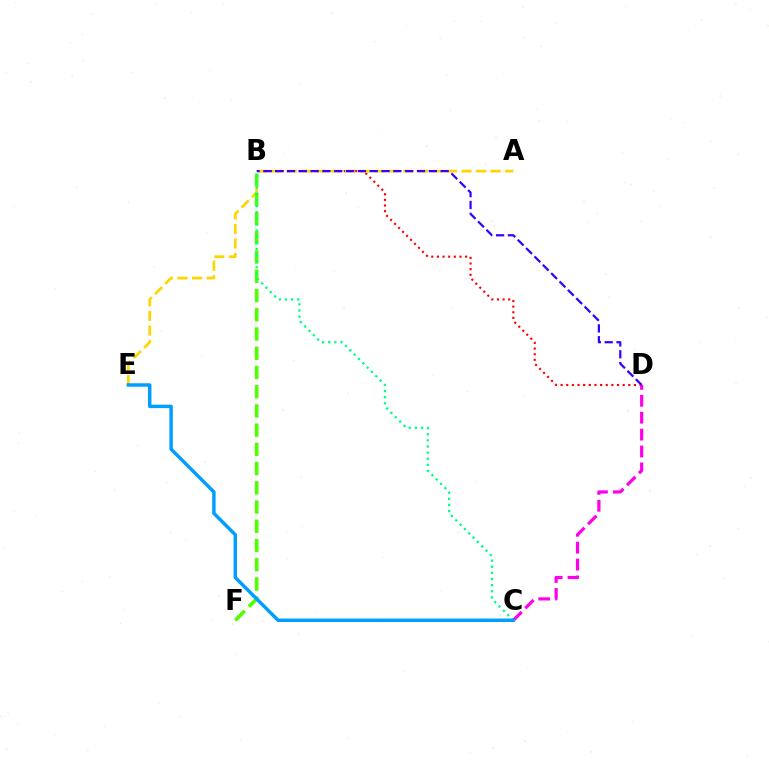{('B', 'D'): [{'color': '#ff0000', 'line_style': 'dotted', 'thickness': 1.53}, {'color': '#3700ff', 'line_style': 'dashed', 'thickness': 1.61}], ('A', 'E'): [{'color': '#ffd500', 'line_style': 'dashed', 'thickness': 1.98}], ('B', 'F'): [{'color': '#4fff00', 'line_style': 'dashed', 'thickness': 2.61}], ('B', 'C'): [{'color': '#00ff86', 'line_style': 'dotted', 'thickness': 1.66}], ('C', 'D'): [{'color': '#ff00ed', 'line_style': 'dashed', 'thickness': 2.3}], ('C', 'E'): [{'color': '#009eff', 'line_style': 'solid', 'thickness': 2.48}]}